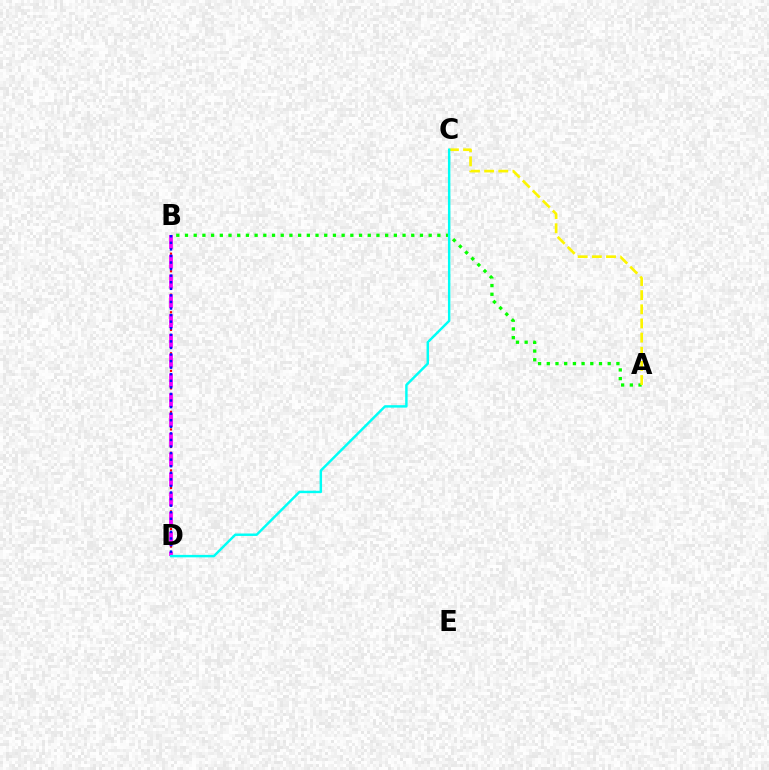{('B', 'D'): [{'color': '#ff0000', 'line_style': 'dotted', 'thickness': 1.59}, {'color': '#ee00ff', 'line_style': 'dashed', 'thickness': 2.69}, {'color': '#0010ff', 'line_style': 'dotted', 'thickness': 1.79}], ('A', 'B'): [{'color': '#08ff00', 'line_style': 'dotted', 'thickness': 2.36}], ('A', 'C'): [{'color': '#fcf500', 'line_style': 'dashed', 'thickness': 1.92}], ('C', 'D'): [{'color': '#00fff6', 'line_style': 'solid', 'thickness': 1.76}]}